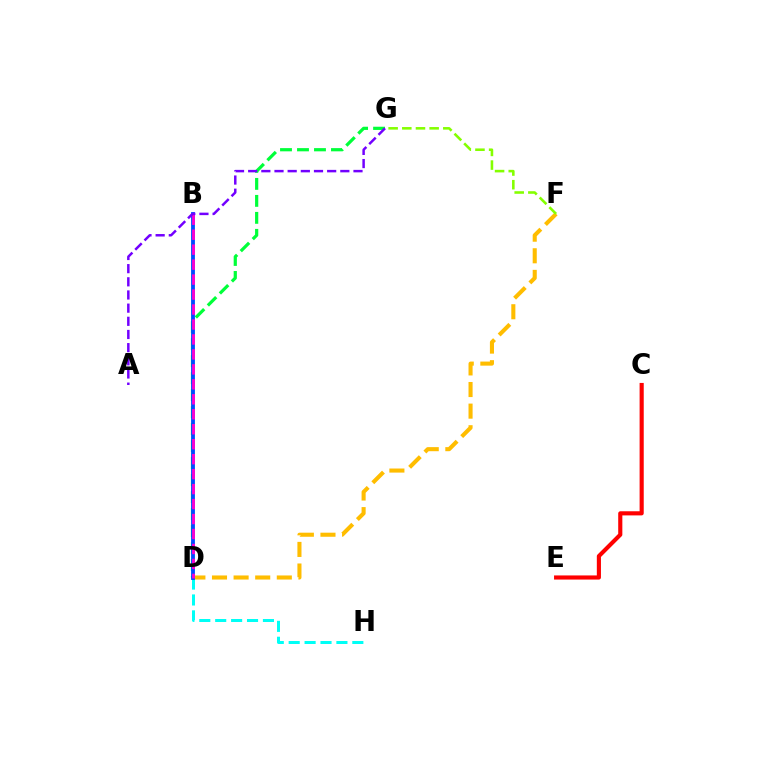{('D', 'F'): [{'color': '#ffbd00', 'line_style': 'dashed', 'thickness': 2.94}], ('D', 'G'): [{'color': '#00ff39', 'line_style': 'dashed', 'thickness': 2.31}], ('D', 'H'): [{'color': '#00fff6', 'line_style': 'dashed', 'thickness': 2.16}], ('B', 'D'): [{'color': '#004bff', 'line_style': 'solid', 'thickness': 2.76}, {'color': '#ff00cf', 'line_style': 'dashed', 'thickness': 2.03}], ('C', 'E'): [{'color': '#ff0000', 'line_style': 'solid', 'thickness': 2.97}], ('F', 'G'): [{'color': '#84ff00', 'line_style': 'dashed', 'thickness': 1.86}], ('A', 'G'): [{'color': '#7200ff', 'line_style': 'dashed', 'thickness': 1.79}]}